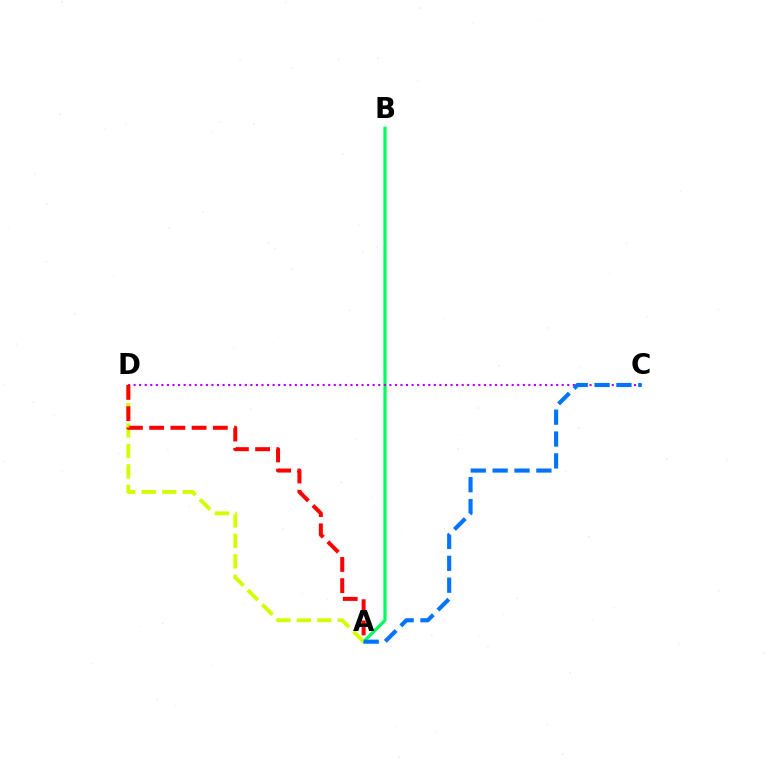{('A', 'B'): [{'color': '#00ff5c', 'line_style': 'solid', 'thickness': 2.31}], ('C', 'D'): [{'color': '#b900ff', 'line_style': 'dotted', 'thickness': 1.51}], ('A', 'D'): [{'color': '#d1ff00', 'line_style': 'dashed', 'thickness': 2.78}, {'color': '#ff0000', 'line_style': 'dashed', 'thickness': 2.88}], ('A', 'C'): [{'color': '#0074ff', 'line_style': 'dashed', 'thickness': 2.97}]}